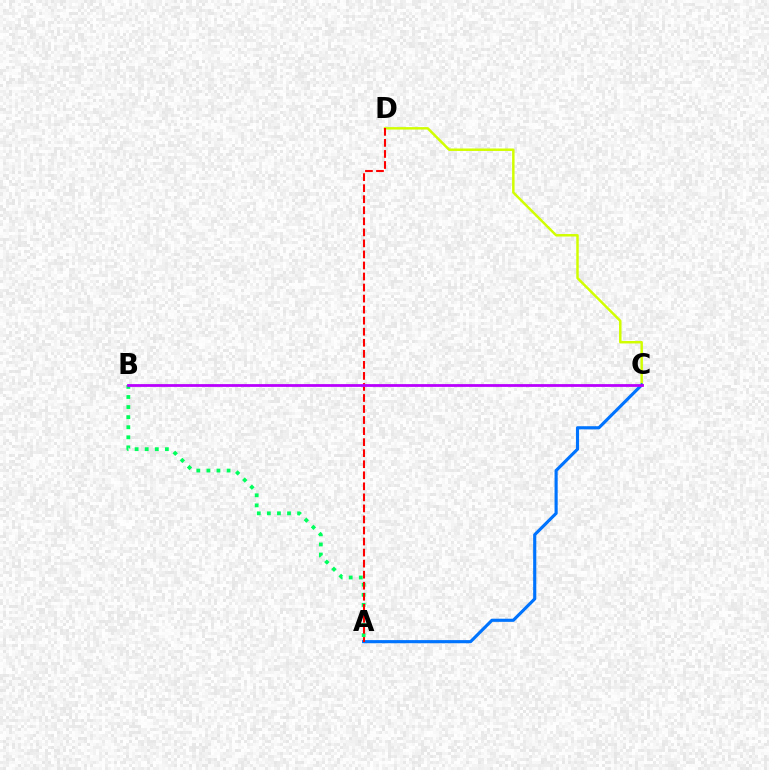{('C', 'D'): [{'color': '#d1ff00', 'line_style': 'solid', 'thickness': 1.78}], ('A', 'B'): [{'color': '#00ff5c', 'line_style': 'dotted', 'thickness': 2.74}], ('A', 'C'): [{'color': '#0074ff', 'line_style': 'solid', 'thickness': 2.25}], ('A', 'D'): [{'color': '#ff0000', 'line_style': 'dashed', 'thickness': 1.5}], ('B', 'C'): [{'color': '#b900ff', 'line_style': 'solid', 'thickness': 2.01}]}